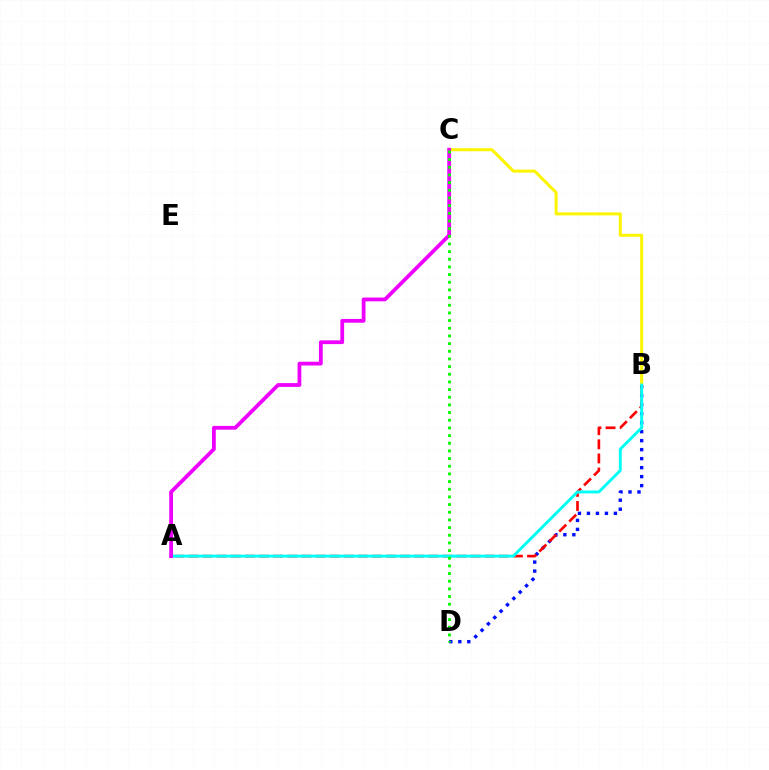{('B', 'C'): [{'color': '#fcf500', 'line_style': 'solid', 'thickness': 2.17}], ('B', 'D'): [{'color': '#0010ff', 'line_style': 'dotted', 'thickness': 2.44}], ('A', 'B'): [{'color': '#ff0000', 'line_style': 'dashed', 'thickness': 1.92}, {'color': '#00fff6', 'line_style': 'solid', 'thickness': 2.1}], ('A', 'C'): [{'color': '#ee00ff', 'line_style': 'solid', 'thickness': 2.72}], ('C', 'D'): [{'color': '#08ff00', 'line_style': 'dotted', 'thickness': 2.08}]}